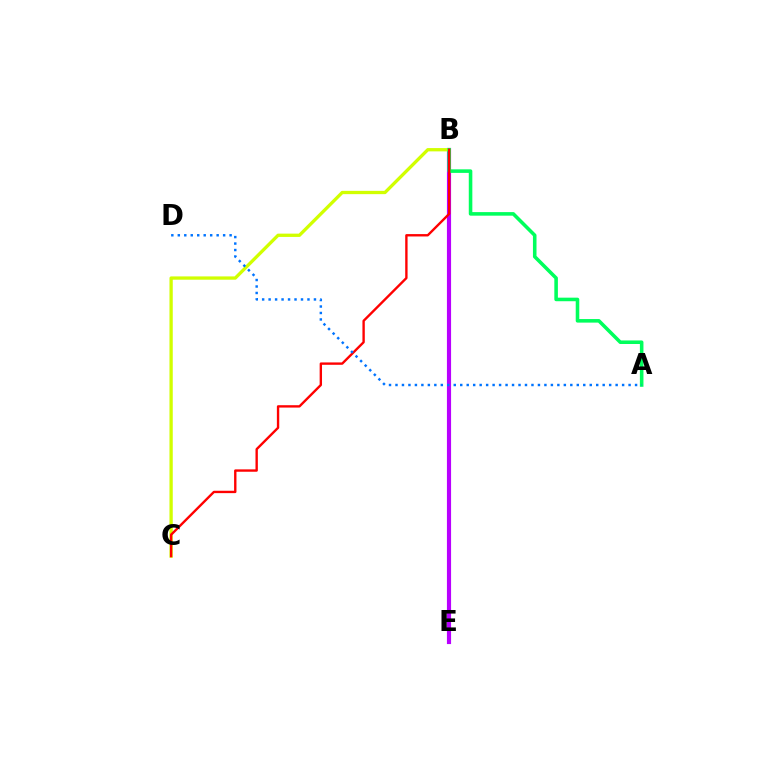{('B', 'E'): [{'color': '#b900ff', 'line_style': 'solid', 'thickness': 2.99}], ('B', 'C'): [{'color': '#d1ff00', 'line_style': 'solid', 'thickness': 2.37}, {'color': '#ff0000', 'line_style': 'solid', 'thickness': 1.71}], ('A', 'B'): [{'color': '#00ff5c', 'line_style': 'solid', 'thickness': 2.56}], ('A', 'D'): [{'color': '#0074ff', 'line_style': 'dotted', 'thickness': 1.76}]}